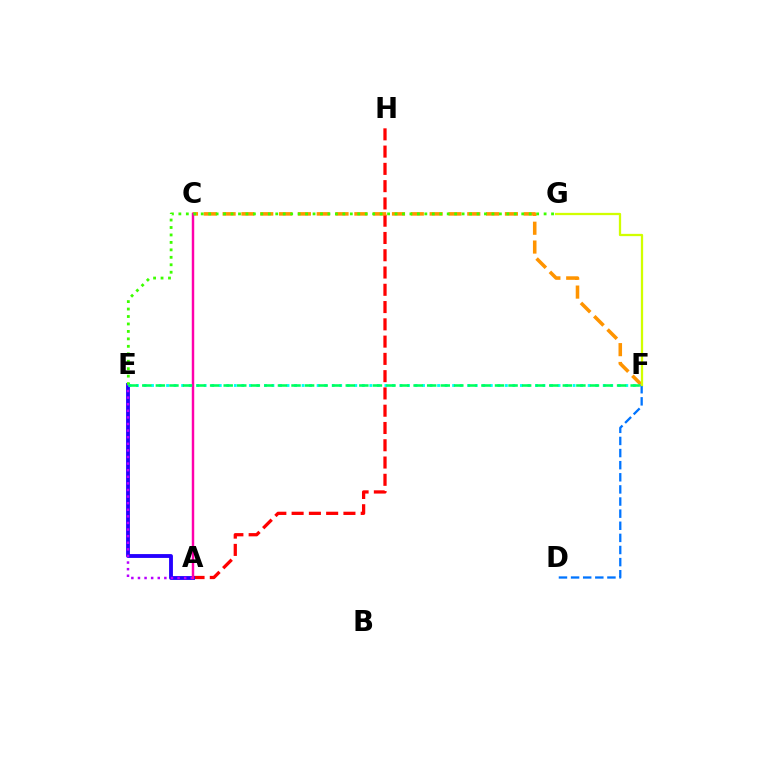{('A', 'H'): [{'color': '#ff0000', 'line_style': 'dashed', 'thickness': 2.35}], ('C', 'F'): [{'color': '#ff9400', 'line_style': 'dashed', 'thickness': 2.56}], ('A', 'E'): [{'color': '#2500ff', 'line_style': 'solid', 'thickness': 2.77}, {'color': '#b900ff', 'line_style': 'dotted', 'thickness': 1.79}], ('A', 'C'): [{'color': '#ff00ac', 'line_style': 'solid', 'thickness': 1.76}], ('E', 'G'): [{'color': '#3dff00', 'line_style': 'dotted', 'thickness': 2.03}], ('E', 'F'): [{'color': '#00fff6', 'line_style': 'dotted', 'thickness': 2.05}, {'color': '#00ff5c', 'line_style': 'dashed', 'thickness': 1.84}], ('D', 'F'): [{'color': '#0074ff', 'line_style': 'dashed', 'thickness': 1.65}], ('F', 'G'): [{'color': '#d1ff00', 'line_style': 'solid', 'thickness': 1.64}]}